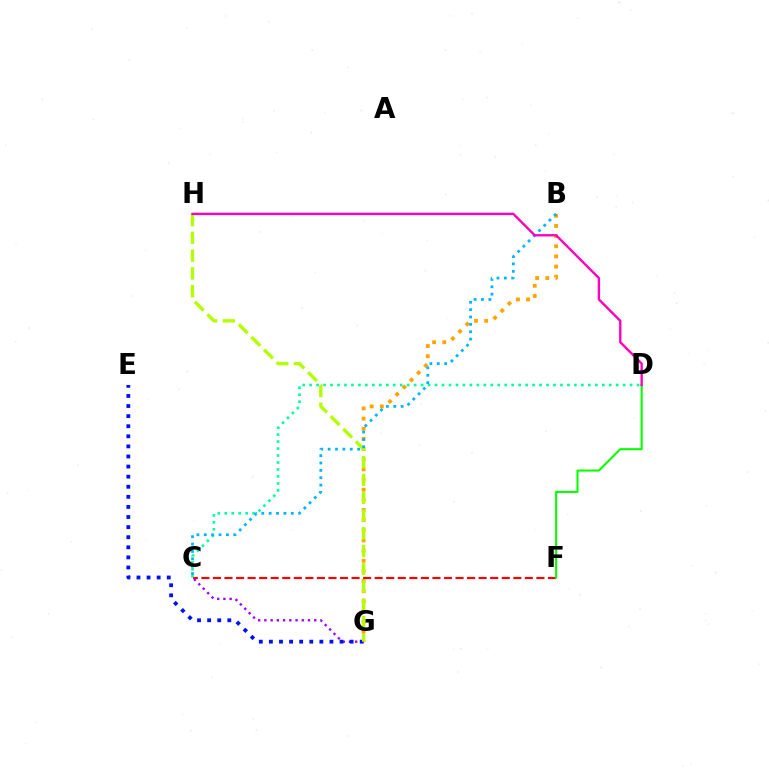{('C', 'F'): [{'color': '#ff0000', 'line_style': 'dashed', 'thickness': 1.57}], ('B', 'G'): [{'color': '#ffa500', 'line_style': 'dotted', 'thickness': 2.76}], ('C', 'G'): [{'color': '#9b00ff', 'line_style': 'dotted', 'thickness': 1.69}], ('D', 'F'): [{'color': '#08ff00', 'line_style': 'solid', 'thickness': 1.5}], ('E', 'G'): [{'color': '#0010ff', 'line_style': 'dotted', 'thickness': 2.74}], ('G', 'H'): [{'color': '#b3ff00', 'line_style': 'dashed', 'thickness': 2.42}], ('C', 'D'): [{'color': '#00ff9d', 'line_style': 'dotted', 'thickness': 1.89}], ('B', 'C'): [{'color': '#00b5ff', 'line_style': 'dotted', 'thickness': 2.0}], ('D', 'H'): [{'color': '#ff00bd', 'line_style': 'solid', 'thickness': 1.7}]}